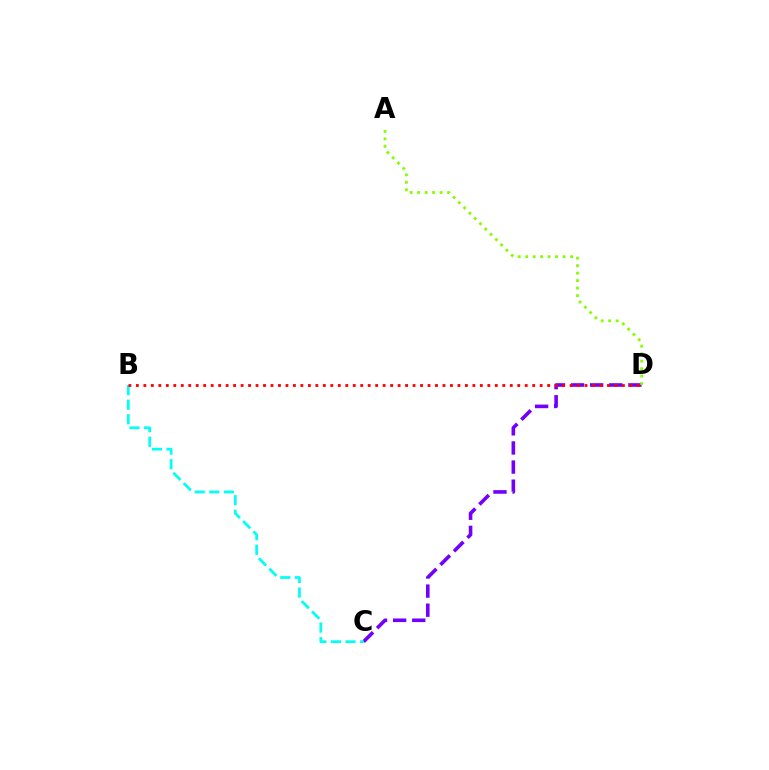{('C', 'D'): [{'color': '#7200ff', 'line_style': 'dashed', 'thickness': 2.6}], ('B', 'C'): [{'color': '#00fff6', 'line_style': 'dashed', 'thickness': 1.98}], ('B', 'D'): [{'color': '#ff0000', 'line_style': 'dotted', 'thickness': 2.03}], ('A', 'D'): [{'color': '#84ff00', 'line_style': 'dotted', 'thickness': 2.03}]}